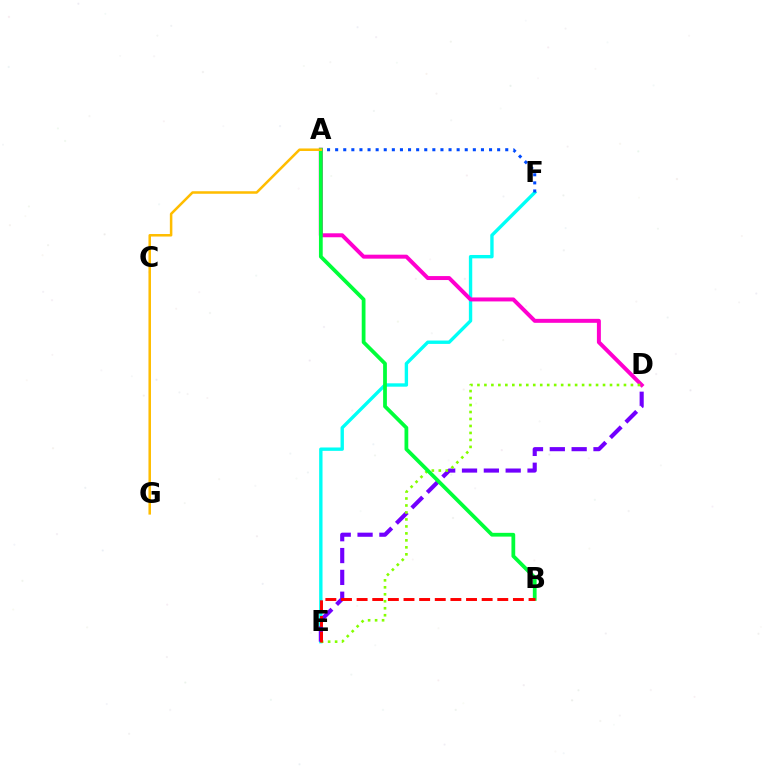{('E', 'F'): [{'color': '#00fff6', 'line_style': 'solid', 'thickness': 2.43}], ('D', 'E'): [{'color': '#7200ff', 'line_style': 'dashed', 'thickness': 2.97}, {'color': '#84ff00', 'line_style': 'dotted', 'thickness': 1.9}], ('A', 'D'): [{'color': '#ff00cf', 'line_style': 'solid', 'thickness': 2.86}], ('A', 'F'): [{'color': '#004bff', 'line_style': 'dotted', 'thickness': 2.2}], ('A', 'B'): [{'color': '#00ff39', 'line_style': 'solid', 'thickness': 2.71}], ('A', 'G'): [{'color': '#ffbd00', 'line_style': 'solid', 'thickness': 1.82}], ('B', 'E'): [{'color': '#ff0000', 'line_style': 'dashed', 'thickness': 2.12}]}